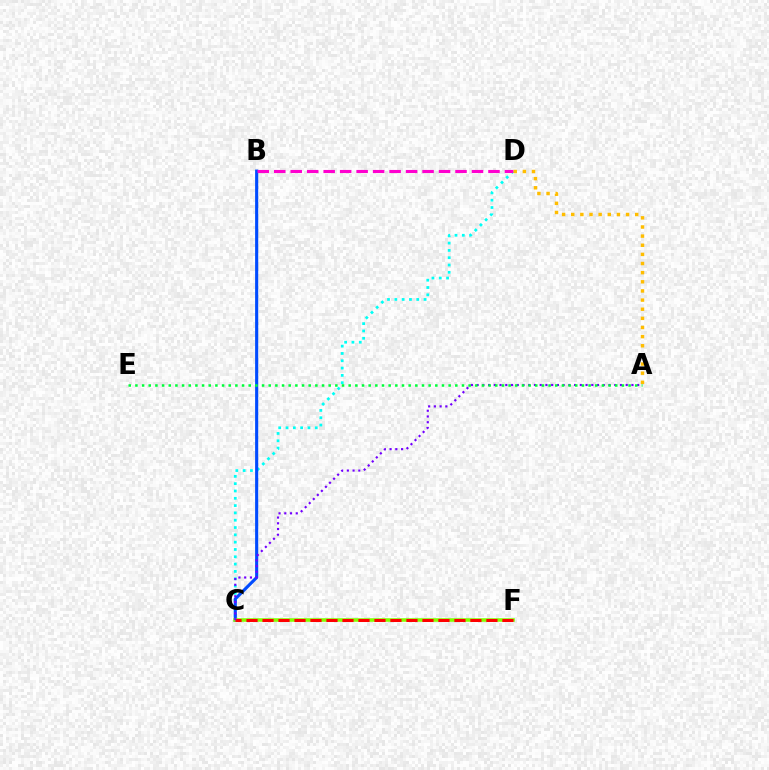{('C', 'D'): [{'color': '#00fff6', 'line_style': 'dotted', 'thickness': 1.99}], ('B', 'C'): [{'color': '#004bff', 'line_style': 'solid', 'thickness': 2.24}], ('C', 'F'): [{'color': '#84ff00', 'line_style': 'solid', 'thickness': 2.57}, {'color': '#ff0000', 'line_style': 'dashed', 'thickness': 2.17}], ('A', 'C'): [{'color': '#7200ff', 'line_style': 'dotted', 'thickness': 1.56}], ('B', 'D'): [{'color': '#ff00cf', 'line_style': 'dashed', 'thickness': 2.24}], ('A', 'E'): [{'color': '#00ff39', 'line_style': 'dotted', 'thickness': 1.81}], ('A', 'D'): [{'color': '#ffbd00', 'line_style': 'dotted', 'thickness': 2.48}]}